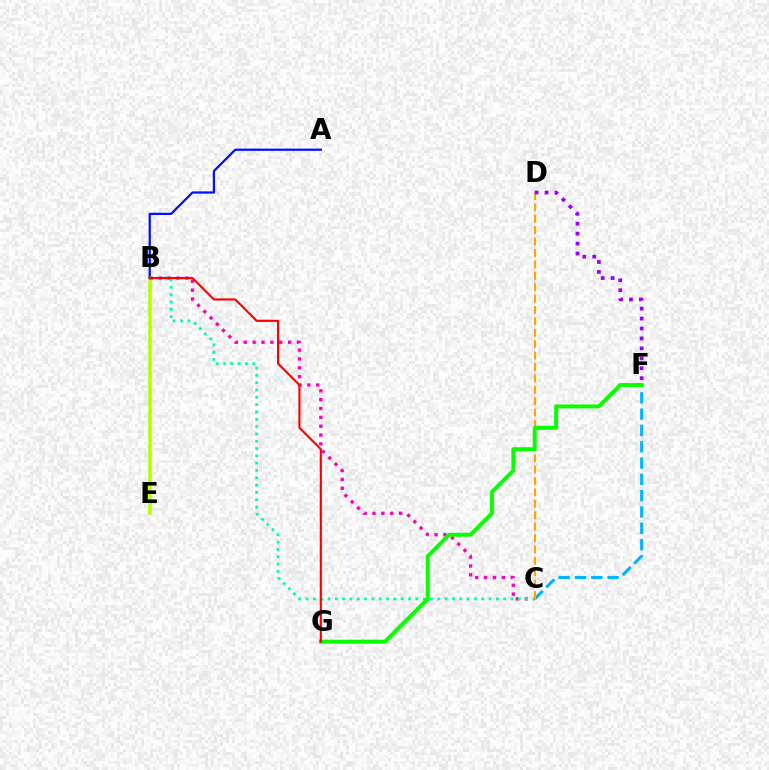{('C', 'F'): [{'color': '#00b5ff', 'line_style': 'dashed', 'thickness': 2.22}], ('B', 'E'): [{'color': '#b3ff00', 'line_style': 'solid', 'thickness': 2.55}], ('A', 'B'): [{'color': '#0010ff', 'line_style': 'solid', 'thickness': 1.61}], ('B', 'C'): [{'color': '#ff00bd', 'line_style': 'dotted', 'thickness': 2.41}, {'color': '#00ff9d', 'line_style': 'dotted', 'thickness': 1.99}], ('C', 'D'): [{'color': '#ffa500', 'line_style': 'dashed', 'thickness': 1.55}], ('F', 'G'): [{'color': '#08ff00', 'line_style': 'solid', 'thickness': 2.82}], ('B', 'G'): [{'color': '#ff0000', 'line_style': 'solid', 'thickness': 1.53}], ('D', 'F'): [{'color': '#9b00ff', 'line_style': 'dotted', 'thickness': 2.7}]}